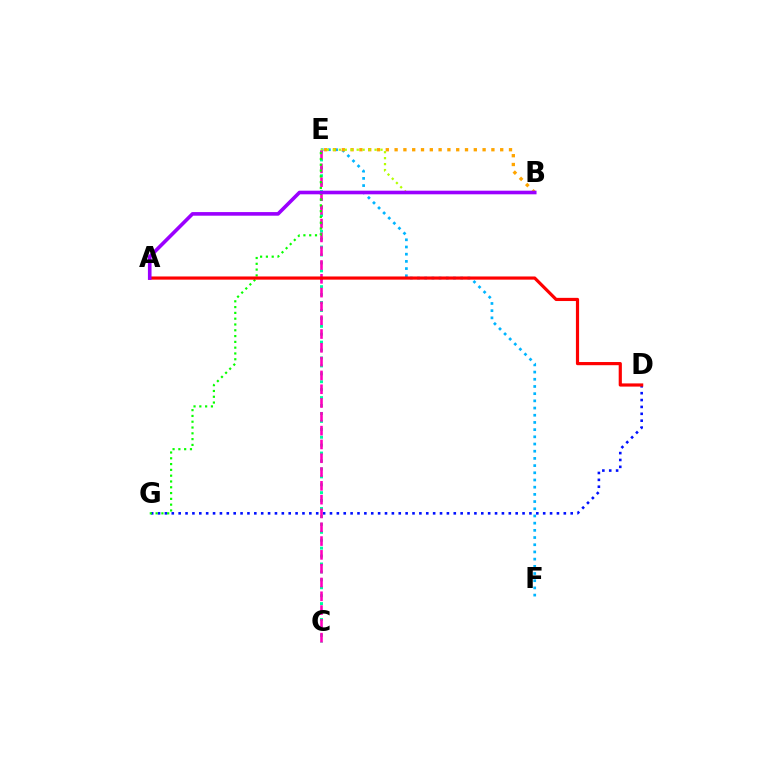{('E', 'F'): [{'color': '#00b5ff', 'line_style': 'dotted', 'thickness': 1.95}], ('B', 'E'): [{'color': '#ffa500', 'line_style': 'dotted', 'thickness': 2.39}, {'color': '#b3ff00', 'line_style': 'dotted', 'thickness': 1.62}], ('D', 'G'): [{'color': '#0010ff', 'line_style': 'dotted', 'thickness': 1.87}], ('C', 'E'): [{'color': '#00ff9d', 'line_style': 'dotted', 'thickness': 2.15}, {'color': '#ff00bd', 'line_style': 'dashed', 'thickness': 1.88}], ('E', 'G'): [{'color': '#08ff00', 'line_style': 'dotted', 'thickness': 1.57}], ('A', 'D'): [{'color': '#ff0000', 'line_style': 'solid', 'thickness': 2.29}], ('A', 'B'): [{'color': '#9b00ff', 'line_style': 'solid', 'thickness': 2.6}]}